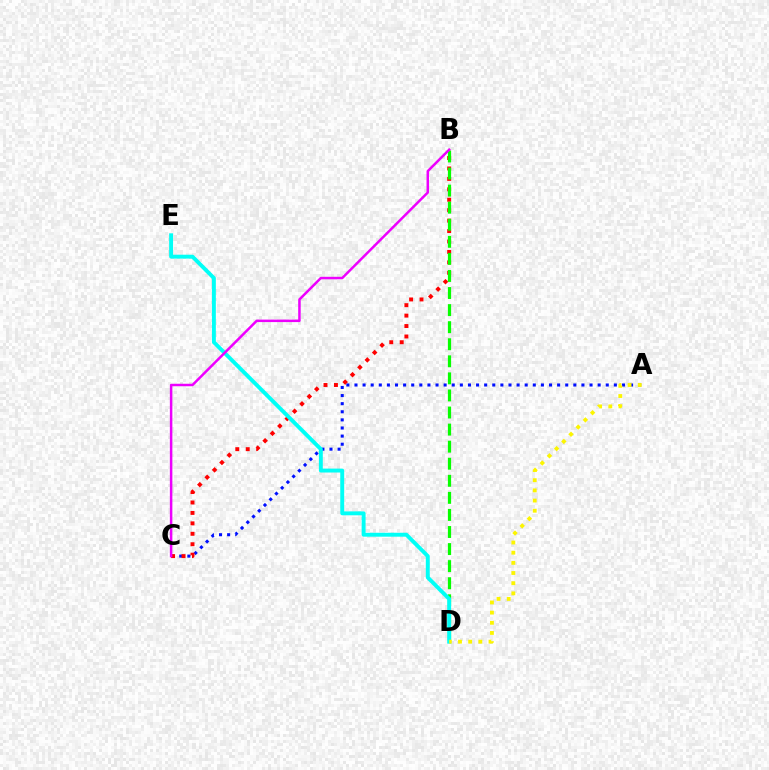{('A', 'C'): [{'color': '#0010ff', 'line_style': 'dotted', 'thickness': 2.2}], ('B', 'C'): [{'color': '#ff0000', 'line_style': 'dotted', 'thickness': 2.84}, {'color': '#ee00ff', 'line_style': 'solid', 'thickness': 1.8}], ('B', 'D'): [{'color': '#08ff00', 'line_style': 'dashed', 'thickness': 2.32}], ('D', 'E'): [{'color': '#00fff6', 'line_style': 'solid', 'thickness': 2.82}], ('A', 'D'): [{'color': '#fcf500', 'line_style': 'dotted', 'thickness': 2.76}]}